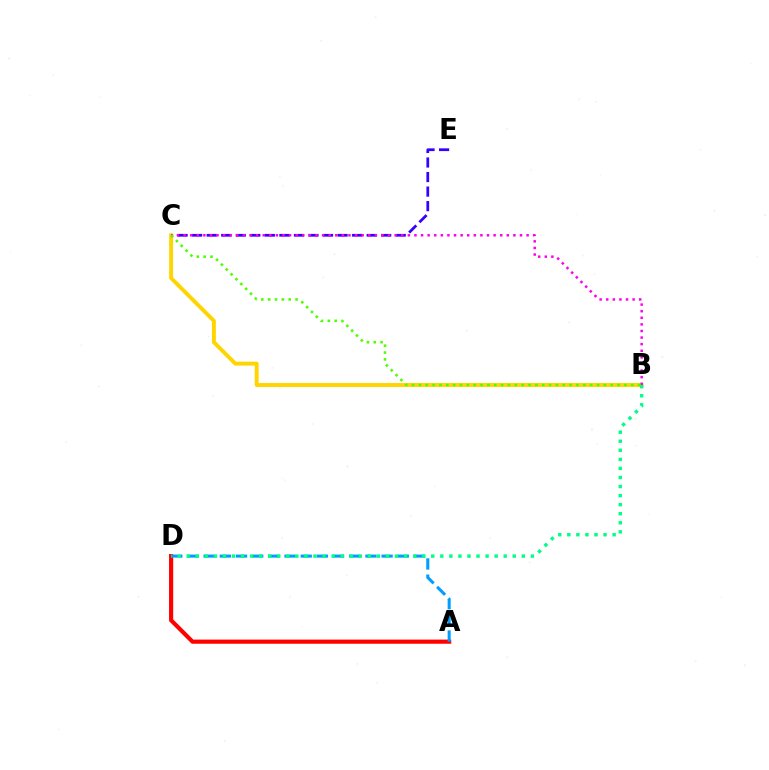{('C', 'E'): [{'color': '#3700ff', 'line_style': 'dashed', 'thickness': 1.98}], ('A', 'D'): [{'color': '#ff0000', 'line_style': 'solid', 'thickness': 2.99}, {'color': '#009eff', 'line_style': 'dashed', 'thickness': 2.2}], ('B', 'C'): [{'color': '#ffd500', 'line_style': 'solid', 'thickness': 2.81}, {'color': '#ff00ed', 'line_style': 'dotted', 'thickness': 1.79}, {'color': '#4fff00', 'line_style': 'dotted', 'thickness': 1.86}], ('B', 'D'): [{'color': '#00ff86', 'line_style': 'dotted', 'thickness': 2.46}]}